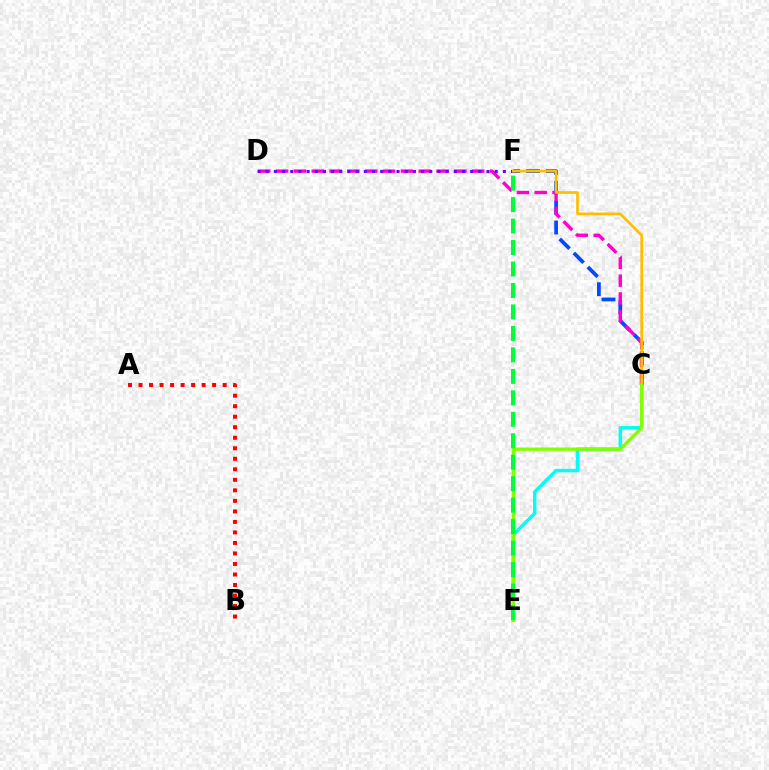{('C', 'F'): [{'color': '#004bff', 'line_style': 'dashed', 'thickness': 2.7}, {'color': '#ffbd00', 'line_style': 'solid', 'thickness': 1.93}], ('C', 'E'): [{'color': '#00fff6', 'line_style': 'solid', 'thickness': 2.48}, {'color': '#84ff00', 'line_style': 'solid', 'thickness': 2.38}], ('C', 'D'): [{'color': '#ff00cf', 'line_style': 'dashed', 'thickness': 2.42}], ('D', 'F'): [{'color': '#7200ff', 'line_style': 'dotted', 'thickness': 2.22}], ('A', 'B'): [{'color': '#ff0000', 'line_style': 'dotted', 'thickness': 2.86}], ('E', 'F'): [{'color': '#00ff39', 'line_style': 'dashed', 'thickness': 2.92}]}